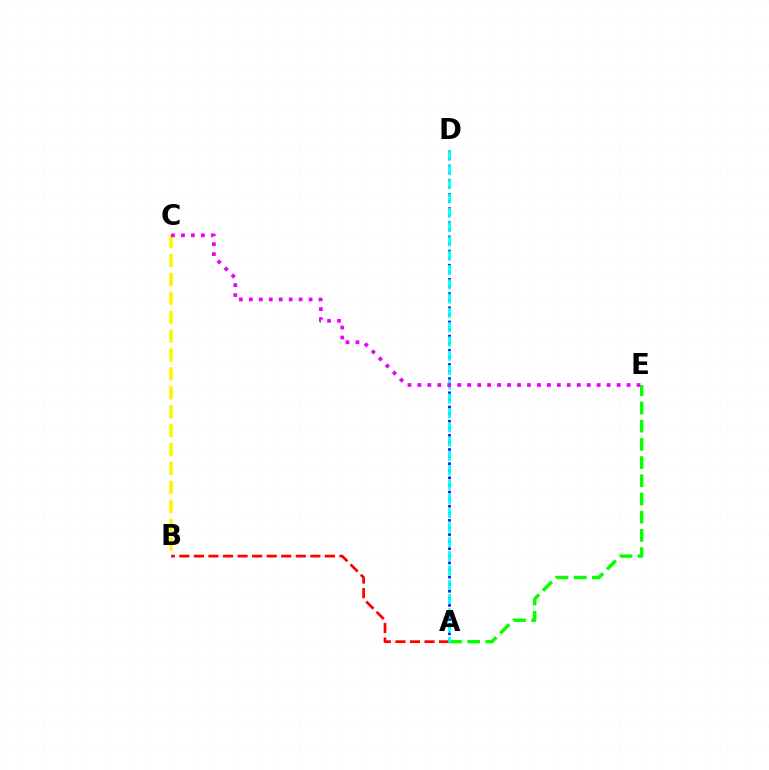{('B', 'C'): [{'color': '#fcf500', 'line_style': 'dashed', 'thickness': 2.57}], ('A', 'D'): [{'color': '#0010ff', 'line_style': 'dotted', 'thickness': 1.93}, {'color': '#00fff6', 'line_style': 'dashed', 'thickness': 1.94}], ('A', 'E'): [{'color': '#08ff00', 'line_style': 'dashed', 'thickness': 2.47}], ('A', 'B'): [{'color': '#ff0000', 'line_style': 'dashed', 'thickness': 1.98}], ('C', 'E'): [{'color': '#ee00ff', 'line_style': 'dotted', 'thickness': 2.71}]}